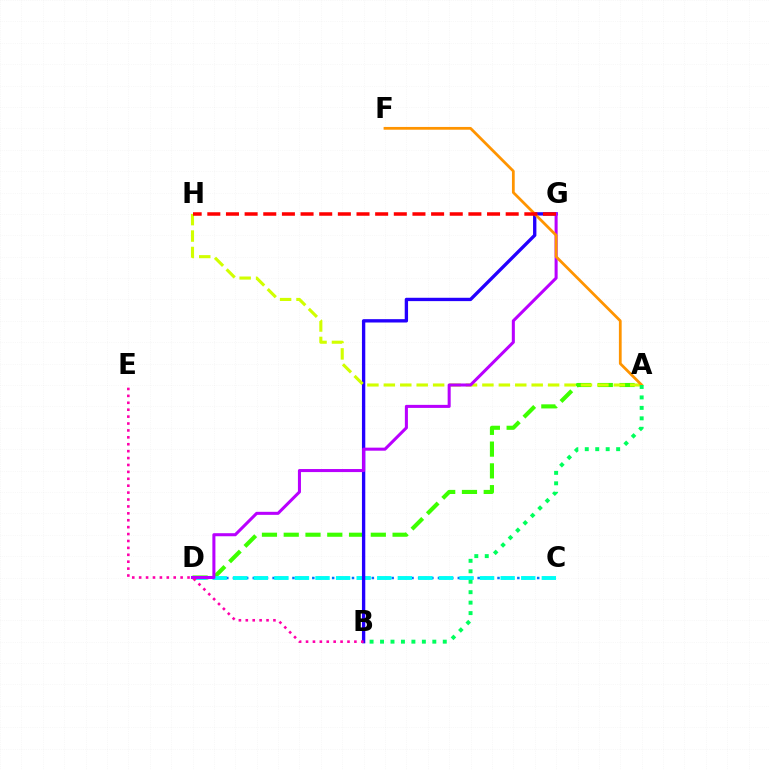{('C', 'D'): [{'color': '#0074ff', 'line_style': 'dotted', 'thickness': 1.8}, {'color': '#00fff6', 'line_style': 'dashed', 'thickness': 2.79}], ('A', 'D'): [{'color': '#3dff00', 'line_style': 'dashed', 'thickness': 2.96}], ('B', 'G'): [{'color': '#2500ff', 'line_style': 'solid', 'thickness': 2.41}], ('A', 'H'): [{'color': '#d1ff00', 'line_style': 'dashed', 'thickness': 2.23}], ('D', 'G'): [{'color': '#b900ff', 'line_style': 'solid', 'thickness': 2.19}], ('A', 'F'): [{'color': '#ff9400', 'line_style': 'solid', 'thickness': 1.99}], ('A', 'B'): [{'color': '#00ff5c', 'line_style': 'dotted', 'thickness': 2.84}], ('G', 'H'): [{'color': '#ff0000', 'line_style': 'dashed', 'thickness': 2.53}], ('B', 'E'): [{'color': '#ff00ac', 'line_style': 'dotted', 'thickness': 1.88}]}